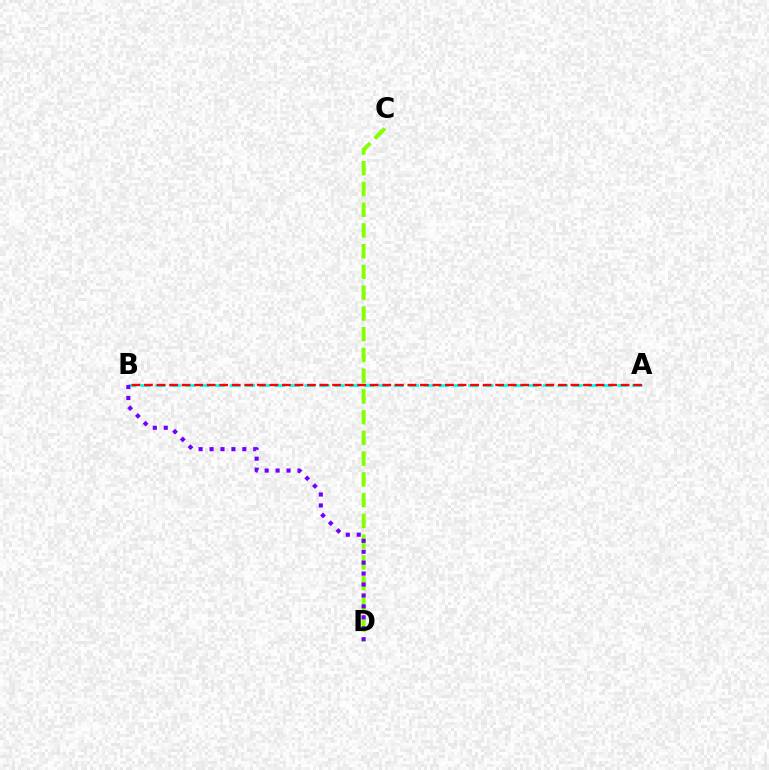{('A', 'B'): [{'color': '#00fff6', 'line_style': 'dashed', 'thickness': 2.02}, {'color': '#ff0000', 'line_style': 'dashed', 'thickness': 1.7}], ('C', 'D'): [{'color': '#84ff00', 'line_style': 'dashed', 'thickness': 2.82}], ('B', 'D'): [{'color': '#7200ff', 'line_style': 'dotted', 'thickness': 2.97}]}